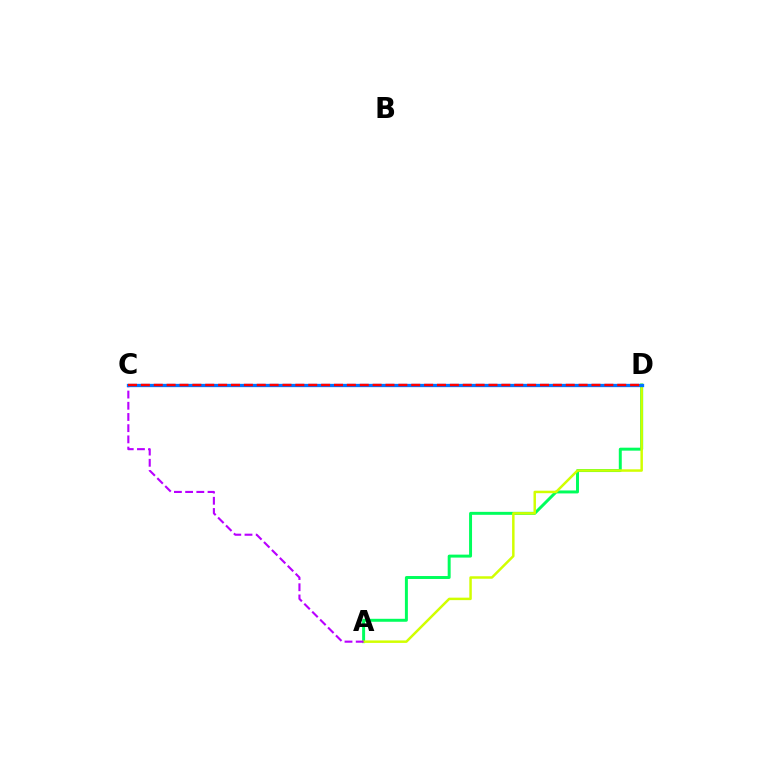{('A', 'D'): [{'color': '#00ff5c', 'line_style': 'solid', 'thickness': 2.13}, {'color': '#d1ff00', 'line_style': 'solid', 'thickness': 1.79}], ('A', 'C'): [{'color': '#b900ff', 'line_style': 'dashed', 'thickness': 1.52}], ('C', 'D'): [{'color': '#0074ff', 'line_style': 'solid', 'thickness': 2.38}, {'color': '#ff0000', 'line_style': 'dashed', 'thickness': 1.75}]}